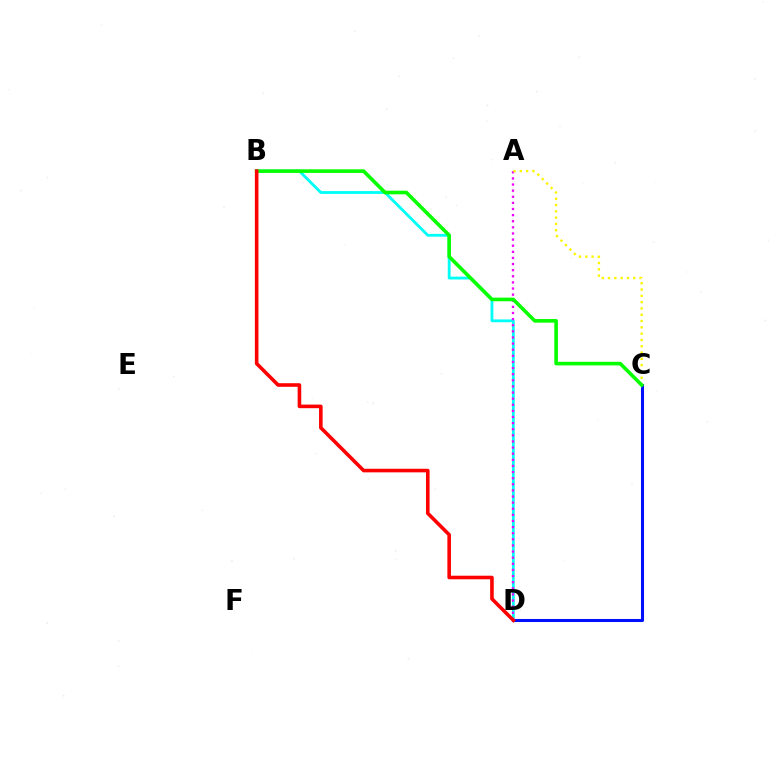{('B', 'D'): [{'color': '#00fff6', 'line_style': 'solid', 'thickness': 2.03}, {'color': '#ff0000', 'line_style': 'solid', 'thickness': 2.58}], ('A', 'D'): [{'color': '#ee00ff', 'line_style': 'dotted', 'thickness': 1.66}], ('C', 'D'): [{'color': '#0010ff', 'line_style': 'solid', 'thickness': 2.19}], ('A', 'C'): [{'color': '#fcf500', 'line_style': 'dotted', 'thickness': 1.71}], ('B', 'C'): [{'color': '#08ff00', 'line_style': 'solid', 'thickness': 2.6}]}